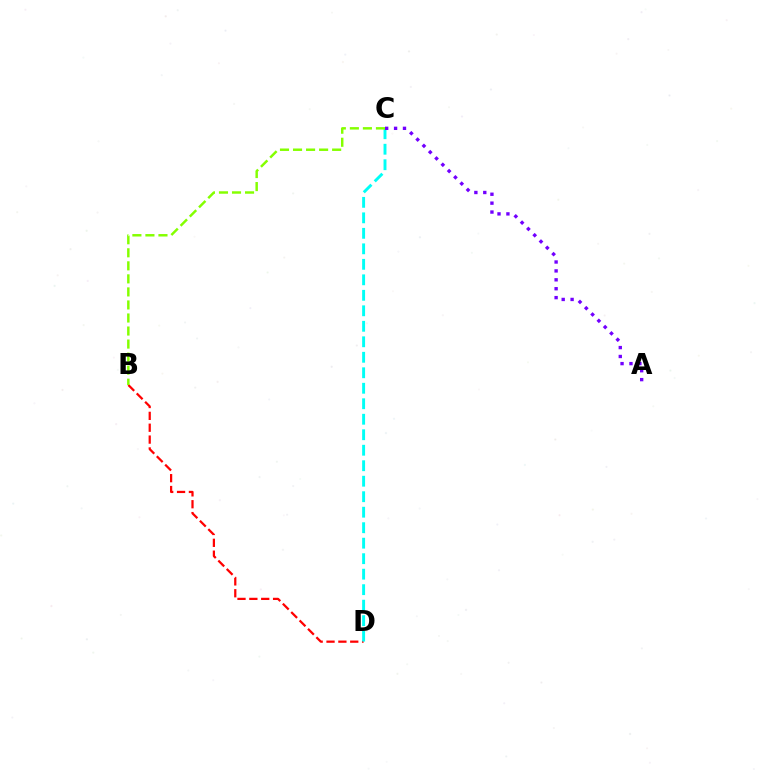{('B', 'D'): [{'color': '#ff0000', 'line_style': 'dashed', 'thickness': 1.61}], ('C', 'D'): [{'color': '#00fff6', 'line_style': 'dashed', 'thickness': 2.1}], ('A', 'C'): [{'color': '#7200ff', 'line_style': 'dotted', 'thickness': 2.42}], ('B', 'C'): [{'color': '#84ff00', 'line_style': 'dashed', 'thickness': 1.77}]}